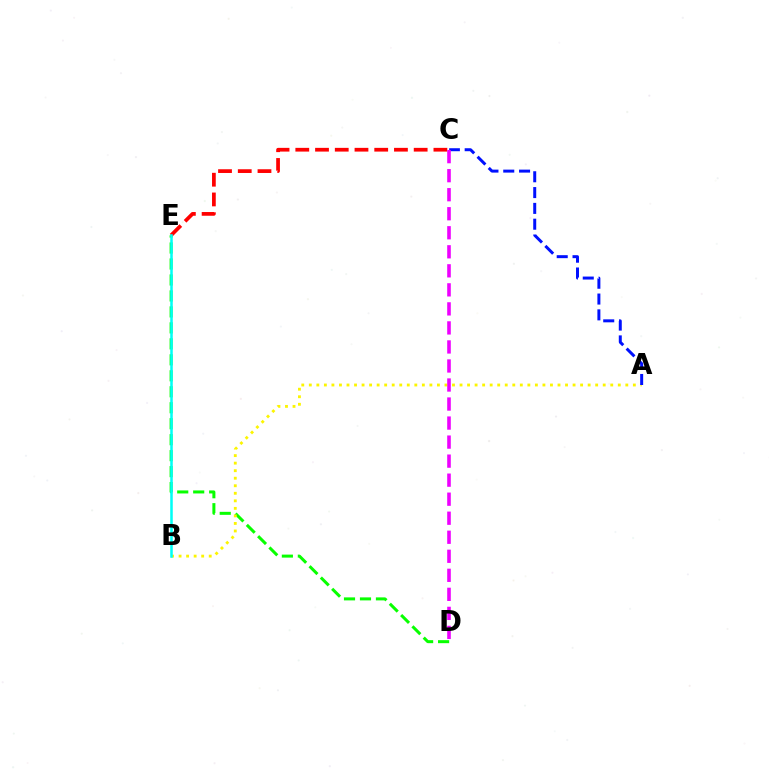{('D', 'E'): [{'color': '#08ff00', 'line_style': 'dashed', 'thickness': 2.17}], ('C', 'E'): [{'color': '#ff0000', 'line_style': 'dashed', 'thickness': 2.68}], ('A', 'B'): [{'color': '#fcf500', 'line_style': 'dotted', 'thickness': 2.05}], ('B', 'E'): [{'color': '#00fff6', 'line_style': 'solid', 'thickness': 1.82}], ('A', 'C'): [{'color': '#0010ff', 'line_style': 'dashed', 'thickness': 2.15}], ('C', 'D'): [{'color': '#ee00ff', 'line_style': 'dashed', 'thickness': 2.59}]}